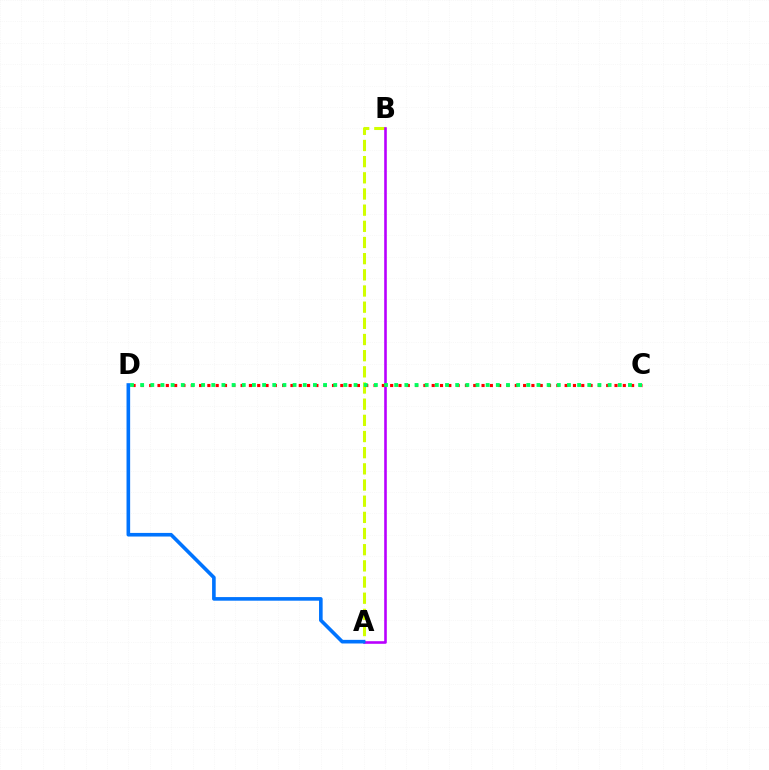{('A', 'B'): [{'color': '#d1ff00', 'line_style': 'dashed', 'thickness': 2.2}, {'color': '#b900ff', 'line_style': 'solid', 'thickness': 1.88}], ('C', 'D'): [{'color': '#ff0000', 'line_style': 'dotted', 'thickness': 2.26}, {'color': '#00ff5c', 'line_style': 'dotted', 'thickness': 2.76}], ('A', 'D'): [{'color': '#0074ff', 'line_style': 'solid', 'thickness': 2.6}]}